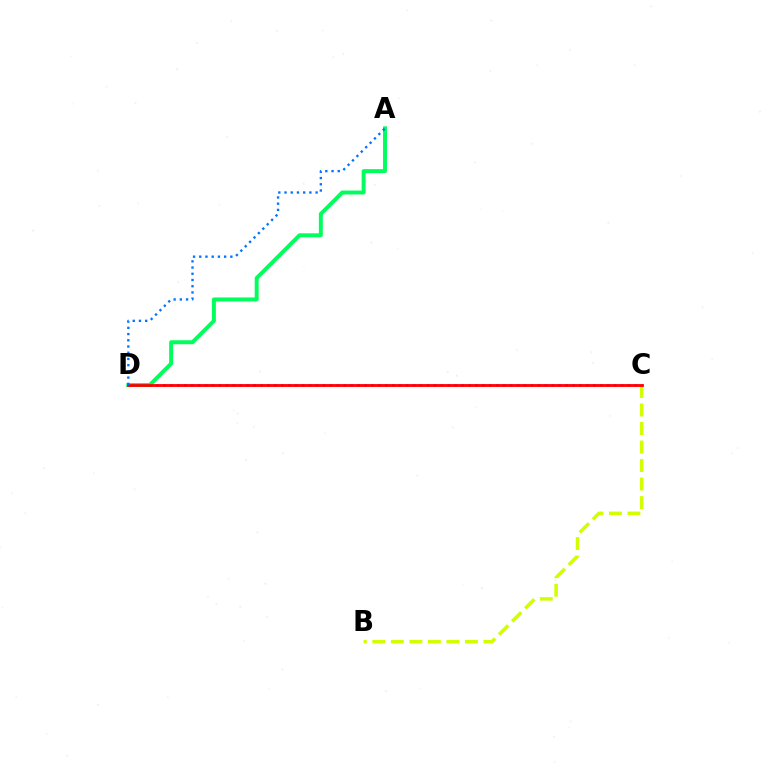{('C', 'D'): [{'color': '#b900ff', 'line_style': 'dotted', 'thickness': 1.88}, {'color': '#ff0000', 'line_style': 'solid', 'thickness': 2.01}], ('A', 'D'): [{'color': '#00ff5c', 'line_style': 'solid', 'thickness': 2.84}, {'color': '#0074ff', 'line_style': 'dotted', 'thickness': 1.69}], ('B', 'C'): [{'color': '#d1ff00', 'line_style': 'dashed', 'thickness': 2.52}]}